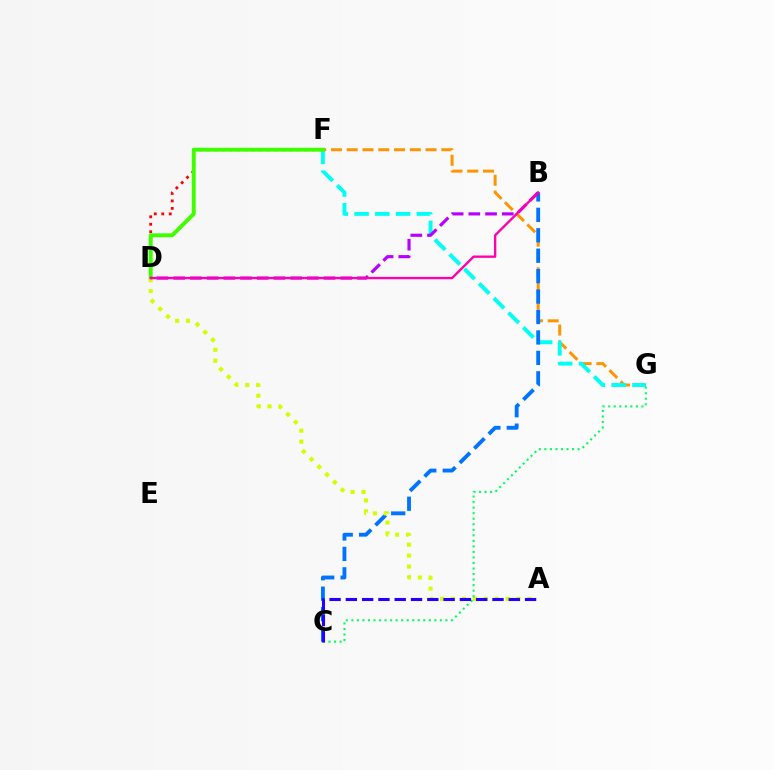{('F', 'G'): [{'color': '#ff9400', 'line_style': 'dashed', 'thickness': 2.14}, {'color': '#00fff6', 'line_style': 'dashed', 'thickness': 2.82}], ('D', 'F'): [{'color': '#ff0000', 'line_style': 'dotted', 'thickness': 2.03}, {'color': '#3dff00', 'line_style': 'solid', 'thickness': 2.8}], ('B', 'C'): [{'color': '#0074ff', 'line_style': 'dashed', 'thickness': 2.78}], ('A', 'D'): [{'color': '#d1ff00', 'line_style': 'dotted', 'thickness': 2.97}], ('C', 'G'): [{'color': '#00ff5c', 'line_style': 'dotted', 'thickness': 1.5}], ('A', 'C'): [{'color': '#2500ff', 'line_style': 'dashed', 'thickness': 2.21}], ('B', 'D'): [{'color': '#b900ff', 'line_style': 'dashed', 'thickness': 2.27}, {'color': '#ff00ac', 'line_style': 'solid', 'thickness': 1.69}]}